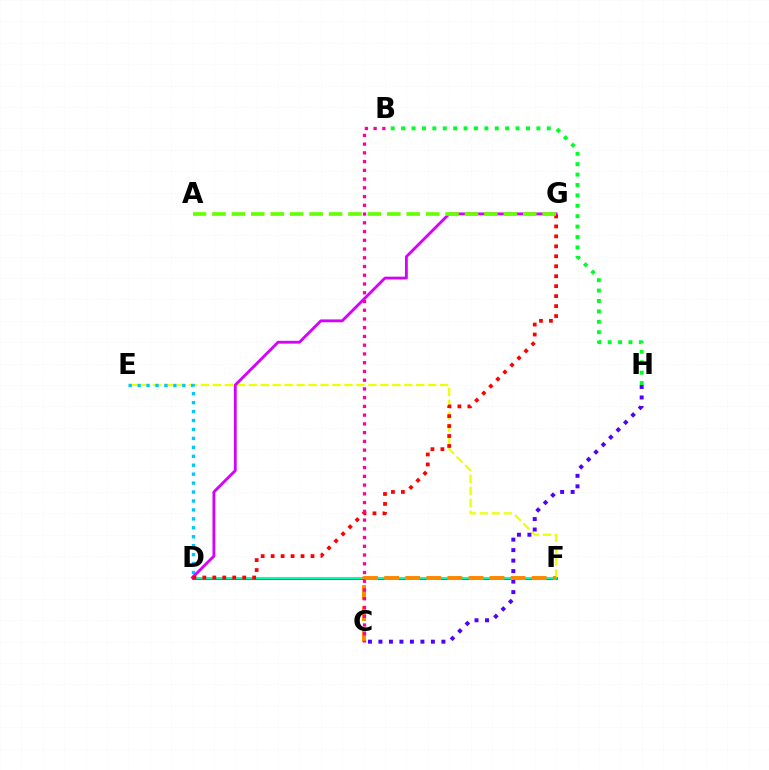{('E', 'F'): [{'color': '#eeff00', 'line_style': 'dashed', 'thickness': 1.63}], ('D', 'F'): [{'color': '#003fff', 'line_style': 'solid', 'thickness': 1.84}, {'color': '#00ffaf', 'line_style': 'solid', 'thickness': 1.5}], ('D', 'E'): [{'color': '#00c7ff', 'line_style': 'dotted', 'thickness': 2.43}], ('B', 'H'): [{'color': '#00ff27', 'line_style': 'dotted', 'thickness': 2.83}], ('C', 'H'): [{'color': '#4f00ff', 'line_style': 'dotted', 'thickness': 2.85}], ('D', 'G'): [{'color': '#d600ff', 'line_style': 'solid', 'thickness': 2.04}, {'color': '#ff0000', 'line_style': 'dotted', 'thickness': 2.71}], ('A', 'G'): [{'color': '#66ff00', 'line_style': 'dashed', 'thickness': 2.64}], ('C', 'F'): [{'color': '#ff8800', 'line_style': 'dashed', 'thickness': 2.86}], ('B', 'C'): [{'color': '#ff00a0', 'line_style': 'dotted', 'thickness': 2.38}]}